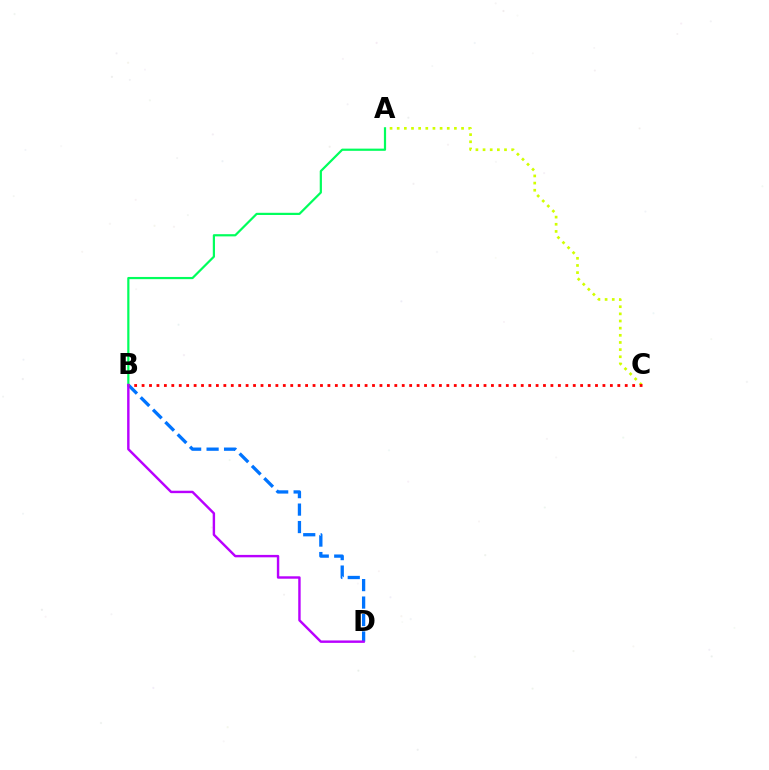{('A', 'C'): [{'color': '#d1ff00', 'line_style': 'dotted', 'thickness': 1.94}], ('B', 'D'): [{'color': '#0074ff', 'line_style': 'dashed', 'thickness': 2.37}, {'color': '#b900ff', 'line_style': 'solid', 'thickness': 1.74}], ('B', 'C'): [{'color': '#ff0000', 'line_style': 'dotted', 'thickness': 2.02}], ('A', 'B'): [{'color': '#00ff5c', 'line_style': 'solid', 'thickness': 1.59}]}